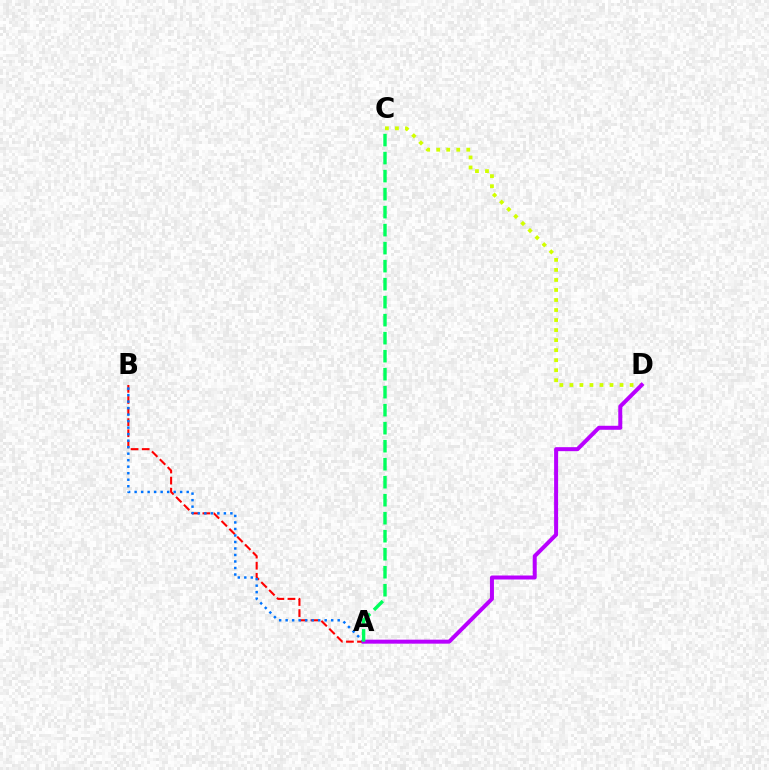{('A', 'B'): [{'color': '#ff0000', 'line_style': 'dashed', 'thickness': 1.51}, {'color': '#0074ff', 'line_style': 'dotted', 'thickness': 1.77}], ('C', 'D'): [{'color': '#d1ff00', 'line_style': 'dotted', 'thickness': 2.72}], ('A', 'D'): [{'color': '#b900ff', 'line_style': 'solid', 'thickness': 2.87}], ('A', 'C'): [{'color': '#00ff5c', 'line_style': 'dashed', 'thickness': 2.45}]}